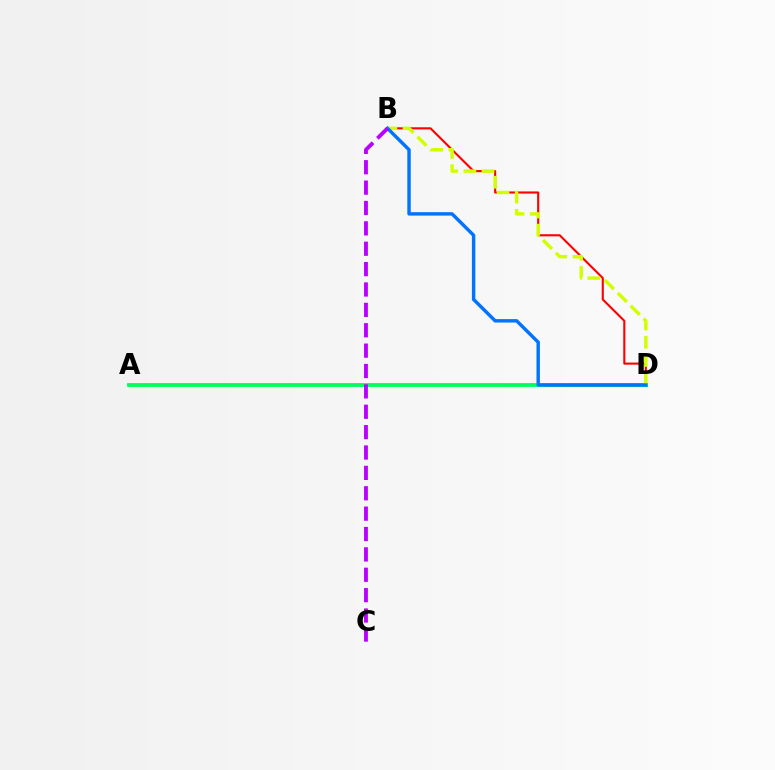{('B', 'D'): [{'color': '#ff0000', 'line_style': 'solid', 'thickness': 1.52}, {'color': '#d1ff00', 'line_style': 'dashed', 'thickness': 2.47}, {'color': '#0074ff', 'line_style': 'solid', 'thickness': 2.47}], ('A', 'D'): [{'color': '#00ff5c', 'line_style': 'solid', 'thickness': 2.74}], ('B', 'C'): [{'color': '#b900ff', 'line_style': 'dashed', 'thickness': 2.77}]}